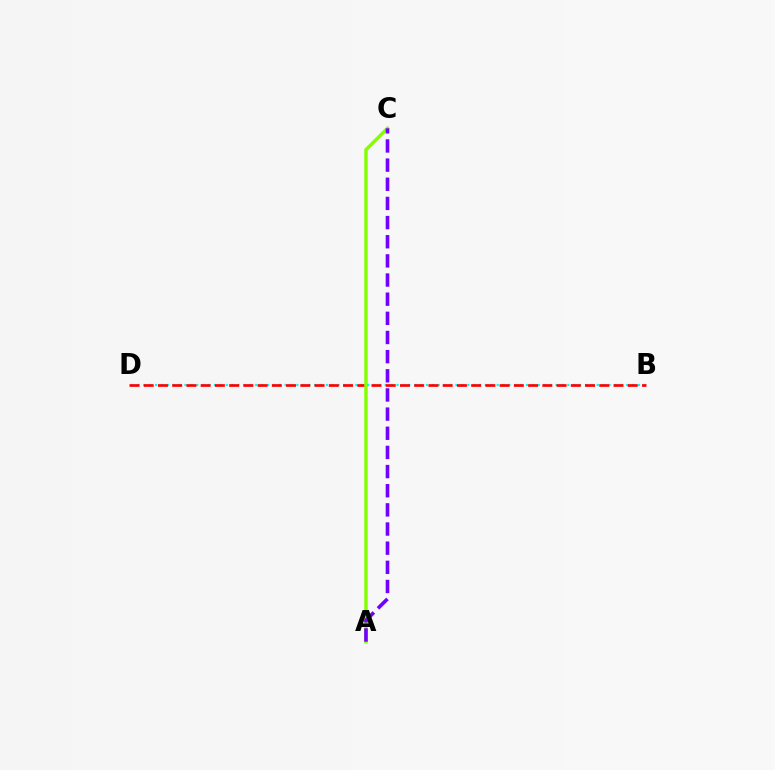{('B', 'D'): [{'color': '#00fff6', 'line_style': 'dotted', 'thickness': 1.6}, {'color': '#ff0000', 'line_style': 'dashed', 'thickness': 1.93}], ('A', 'C'): [{'color': '#84ff00', 'line_style': 'solid', 'thickness': 2.48}, {'color': '#7200ff', 'line_style': 'dashed', 'thickness': 2.6}]}